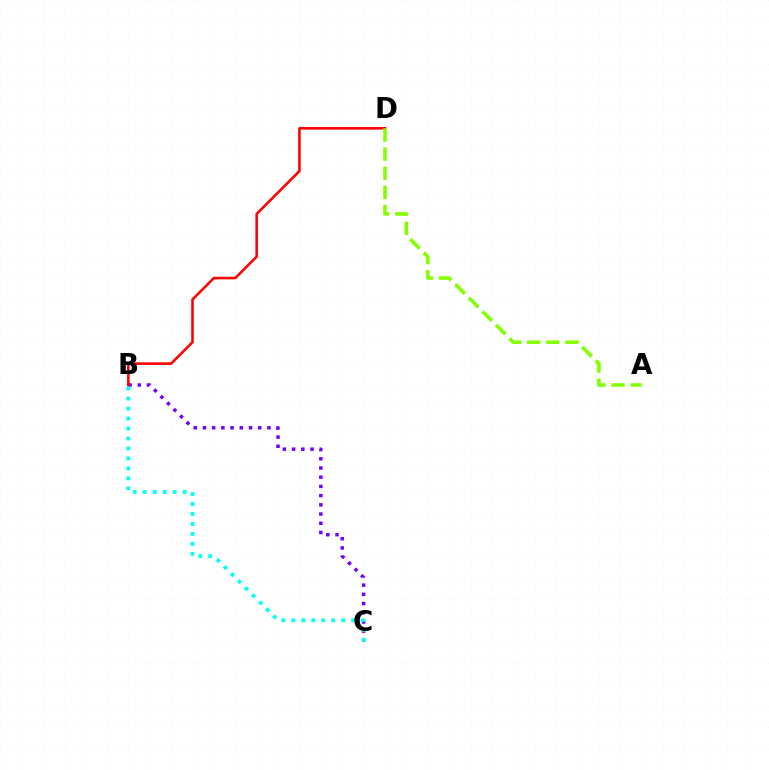{('B', 'C'): [{'color': '#7200ff', 'line_style': 'dotted', 'thickness': 2.5}, {'color': '#00fff6', 'line_style': 'dotted', 'thickness': 2.71}], ('B', 'D'): [{'color': '#ff0000', 'line_style': 'solid', 'thickness': 1.85}], ('A', 'D'): [{'color': '#84ff00', 'line_style': 'dashed', 'thickness': 2.6}]}